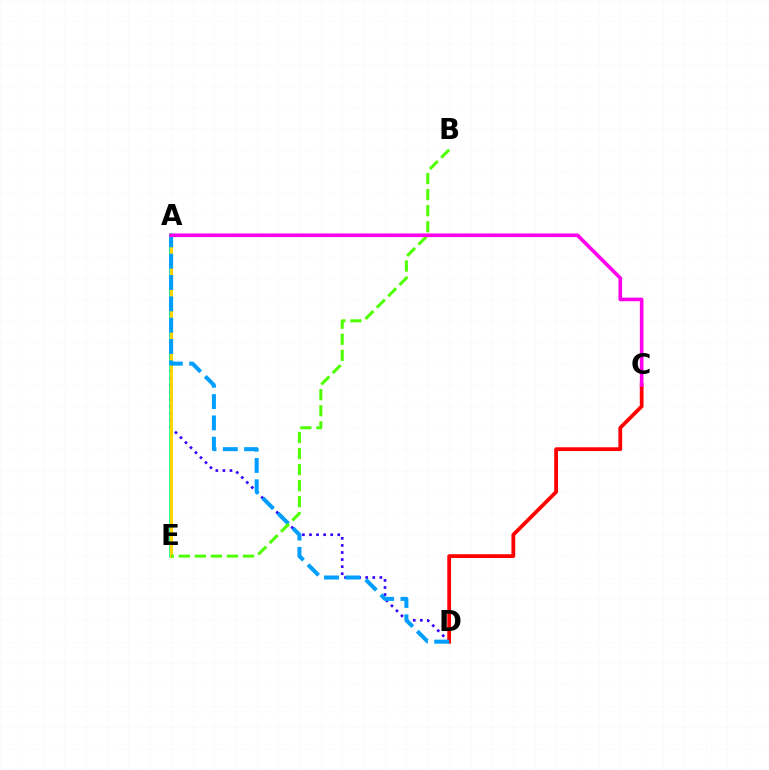{('A', 'E'): [{'color': '#00ff86', 'line_style': 'solid', 'thickness': 2.63}, {'color': '#ffd500', 'line_style': 'solid', 'thickness': 2.22}], ('A', 'D'): [{'color': '#3700ff', 'line_style': 'dotted', 'thickness': 1.92}, {'color': '#009eff', 'line_style': 'dashed', 'thickness': 2.9}], ('C', 'D'): [{'color': '#ff0000', 'line_style': 'solid', 'thickness': 2.7}], ('B', 'E'): [{'color': '#4fff00', 'line_style': 'dashed', 'thickness': 2.18}], ('A', 'C'): [{'color': '#ff00ed', 'line_style': 'solid', 'thickness': 2.62}]}